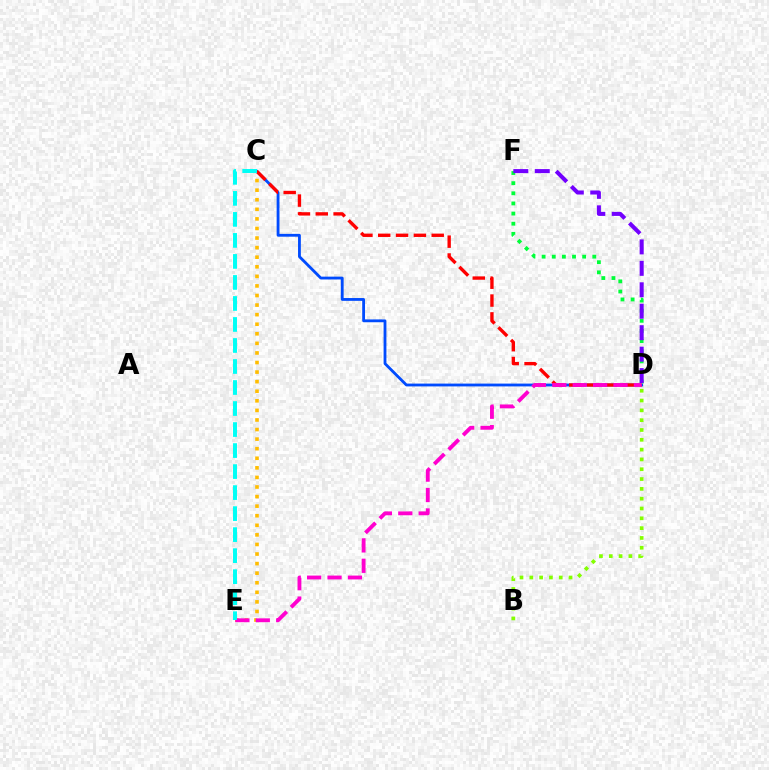{('C', 'D'): [{'color': '#004bff', 'line_style': 'solid', 'thickness': 2.03}, {'color': '#ff0000', 'line_style': 'dashed', 'thickness': 2.42}], ('C', 'E'): [{'color': '#ffbd00', 'line_style': 'dotted', 'thickness': 2.6}, {'color': '#00fff6', 'line_style': 'dashed', 'thickness': 2.86}], ('D', 'F'): [{'color': '#00ff39', 'line_style': 'dotted', 'thickness': 2.75}, {'color': '#7200ff', 'line_style': 'dashed', 'thickness': 2.91}], ('D', 'E'): [{'color': '#ff00cf', 'line_style': 'dashed', 'thickness': 2.77}], ('B', 'D'): [{'color': '#84ff00', 'line_style': 'dotted', 'thickness': 2.67}]}